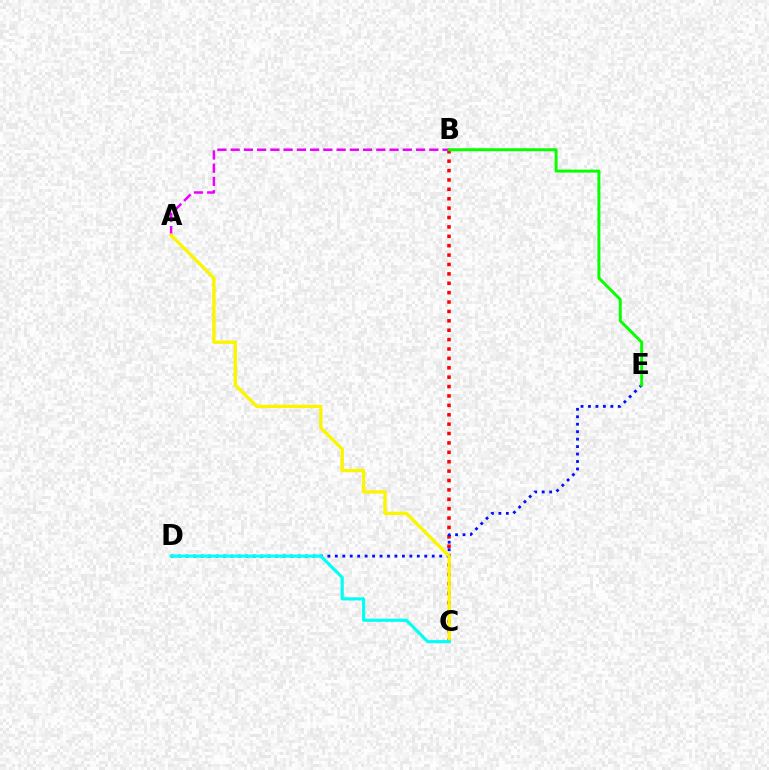{('B', 'C'): [{'color': '#ff0000', 'line_style': 'dotted', 'thickness': 2.55}], ('D', 'E'): [{'color': '#0010ff', 'line_style': 'dotted', 'thickness': 2.03}], ('A', 'B'): [{'color': '#ee00ff', 'line_style': 'dashed', 'thickness': 1.8}], ('B', 'E'): [{'color': '#08ff00', 'line_style': 'solid', 'thickness': 2.13}], ('A', 'C'): [{'color': '#fcf500', 'line_style': 'solid', 'thickness': 2.4}], ('C', 'D'): [{'color': '#00fff6', 'line_style': 'solid', 'thickness': 2.26}]}